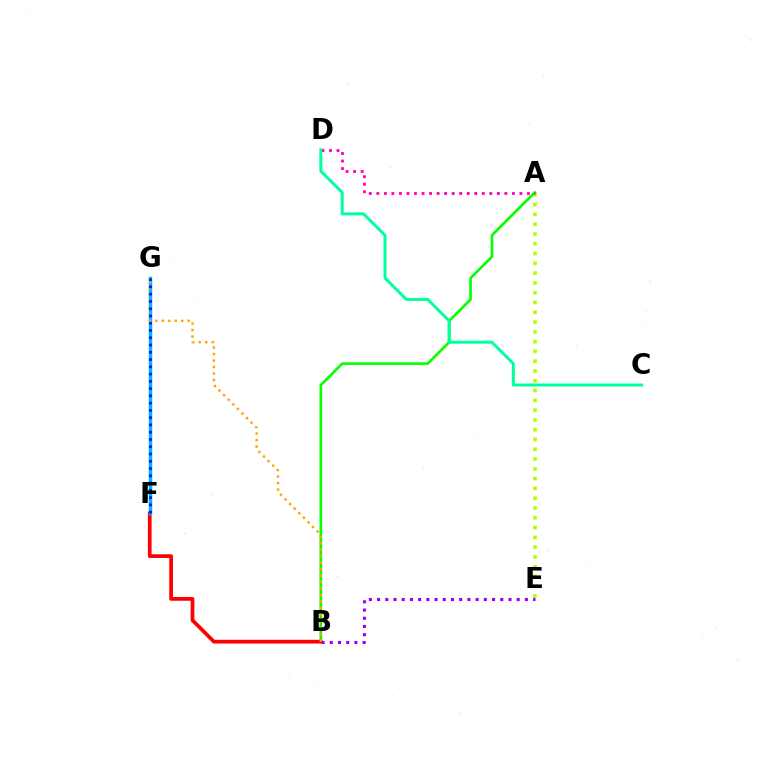{('A', 'E'): [{'color': '#b3ff00', 'line_style': 'dotted', 'thickness': 2.66}], ('A', 'B'): [{'color': '#08ff00', 'line_style': 'solid', 'thickness': 1.91}], ('B', 'F'): [{'color': '#ff0000', 'line_style': 'solid', 'thickness': 2.68}], ('F', 'G'): [{'color': '#00b5ff', 'line_style': 'solid', 'thickness': 2.51}, {'color': '#0010ff', 'line_style': 'dotted', 'thickness': 1.97}], ('B', 'E'): [{'color': '#9b00ff', 'line_style': 'dotted', 'thickness': 2.23}], ('A', 'D'): [{'color': '#ff00bd', 'line_style': 'dotted', 'thickness': 2.05}], ('B', 'G'): [{'color': '#ffa500', 'line_style': 'dotted', 'thickness': 1.76}], ('C', 'D'): [{'color': '#00ff9d', 'line_style': 'solid', 'thickness': 2.13}]}